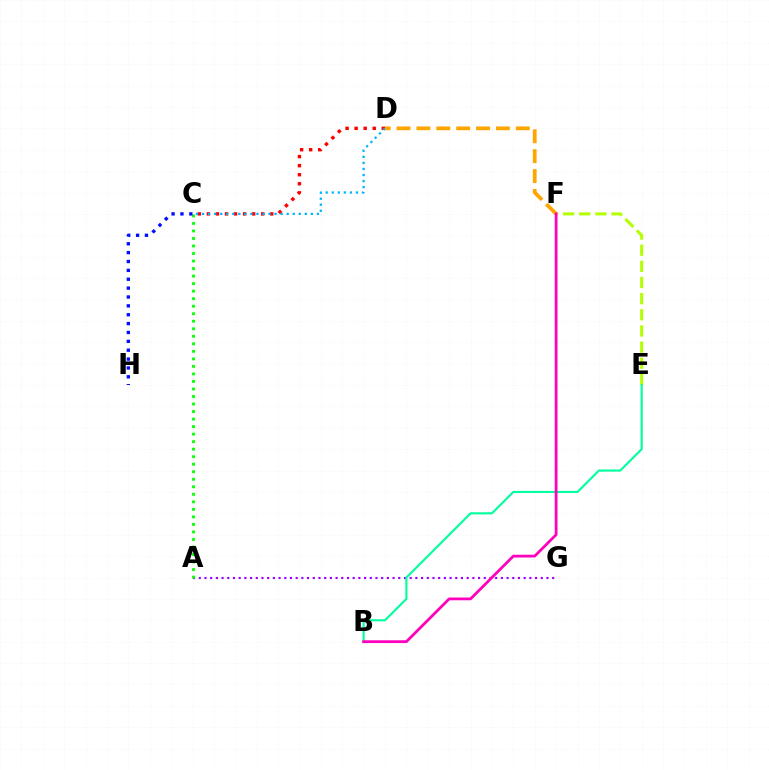{('A', 'G'): [{'color': '#9b00ff', 'line_style': 'dotted', 'thickness': 1.55}], ('E', 'F'): [{'color': '#b3ff00', 'line_style': 'dashed', 'thickness': 2.19}], ('C', 'D'): [{'color': '#ff0000', 'line_style': 'dotted', 'thickness': 2.46}, {'color': '#00b5ff', 'line_style': 'dotted', 'thickness': 1.64}], ('A', 'C'): [{'color': '#08ff00', 'line_style': 'dotted', 'thickness': 2.04}], ('B', 'E'): [{'color': '#00ff9d', 'line_style': 'solid', 'thickness': 1.53}], ('D', 'F'): [{'color': '#ffa500', 'line_style': 'dashed', 'thickness': 2.7}], ('C', 'H'): [{'color': '#0010ff', 'line_style': 'dotted', 'thickness': 2.41}], ('B', 'F'): [{'color': '#ff00bd', 'line_style': 'solid', 'thickness': 1.99}]}